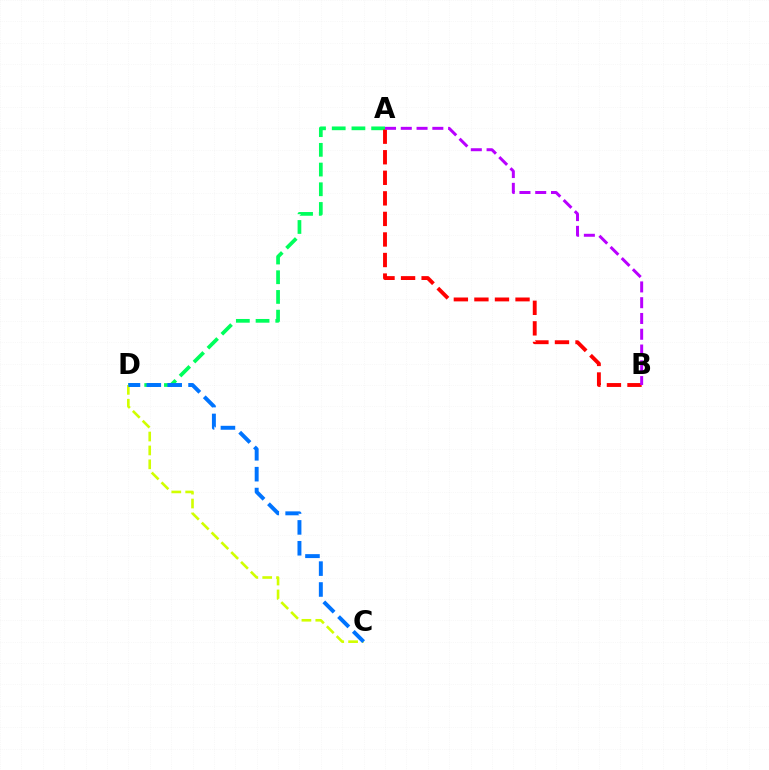{('A', 'D'): [{'color': '#00ff5c', 'line_style': 'dashed', 'thickness': 2.68}], ('A', 'B'): [{'color': '#ff0000', 'line_style': 'dashed', 'thickness': 2.79}, {'color': '#b900ff', 'line_style': 'dashed', 'thickness': 2.14}], ('C', 'D'): [{'color': '#d1ff00', 'line_style': 'dashed', 'thickness': 1.89}, {'color': '#0074ff', 'line_style': 'dashed', 'thickness': 2.84}]}